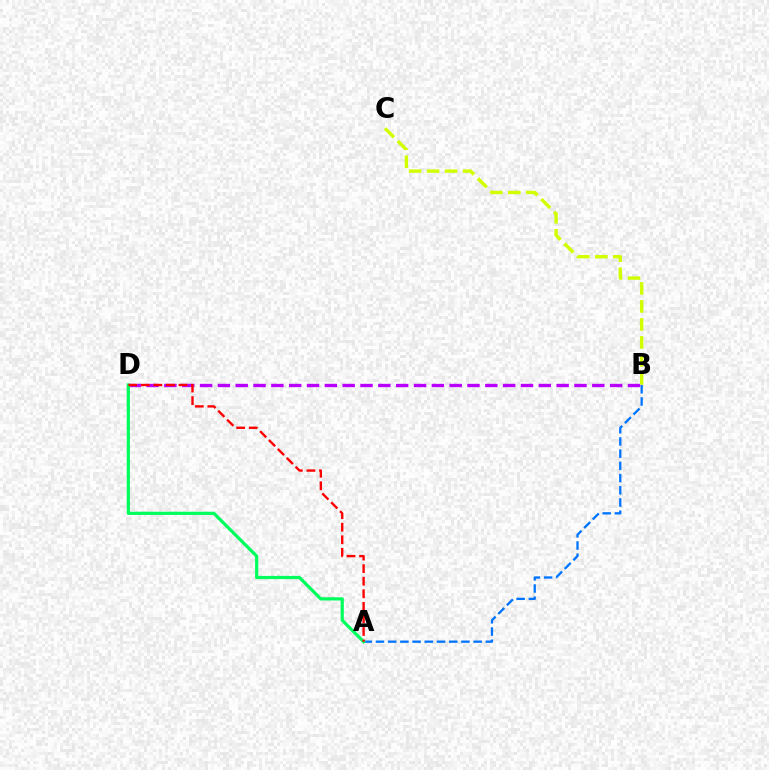{('B', 'C'): [{'color': '#d1ff00', 'line_style': 'dashed', 'thickness': 2.45}], ('A', 'B'): [{'color': '#0074ff', 'line_style': 'dashed', 'thickness': 1.66}], ('B', 'D'): [{'color': '#b900ff', 'line_style': 'dashed', 'thickness': 2.42}], ('A', 'D'): [{'color': '#00ff5c', 'line_style': 'solid', 'thickness': 2.31}, {'color': '#ff0000', 'line_style': 'dashed', 'thickness': 1.71}]}